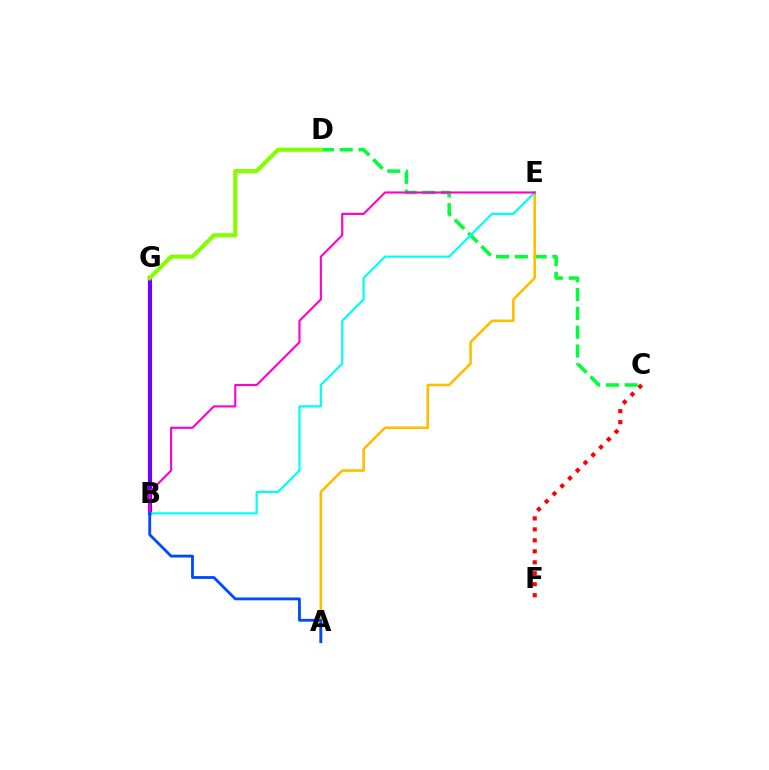{('C', 'F'): [{'color': '#ff0000', 'line_style': 'dotted', 'thickness': 2.98}], ('C', 'D'): [{'color': '#00ff39', 'line_style': 'dashed', 'thickness': 2.56}], ('B', 'G'): [{'color': '#7200ff', 'line_style': 'solid', 'thickness': 2.97}], ('A', 'E'): [{'color': '#ffbd00', 'line_style': 'solid', 'thickness': 1.87}], ('B', 'E'): [{'color': '#00fff6', 'line_style': 'solid', 'thickness': 1.6}, {'color': '#ff00cf', 'line_style': 'solid', 'thickness': 1.53}], ('D', 'G'): [{'color': '#84ff00', 'line_style': 'solid', 'thickness': 2.99}], ('A', 'B'): [{'color': '#004bff', 'line_style': 'solid', 'thickness': 2.04}]}